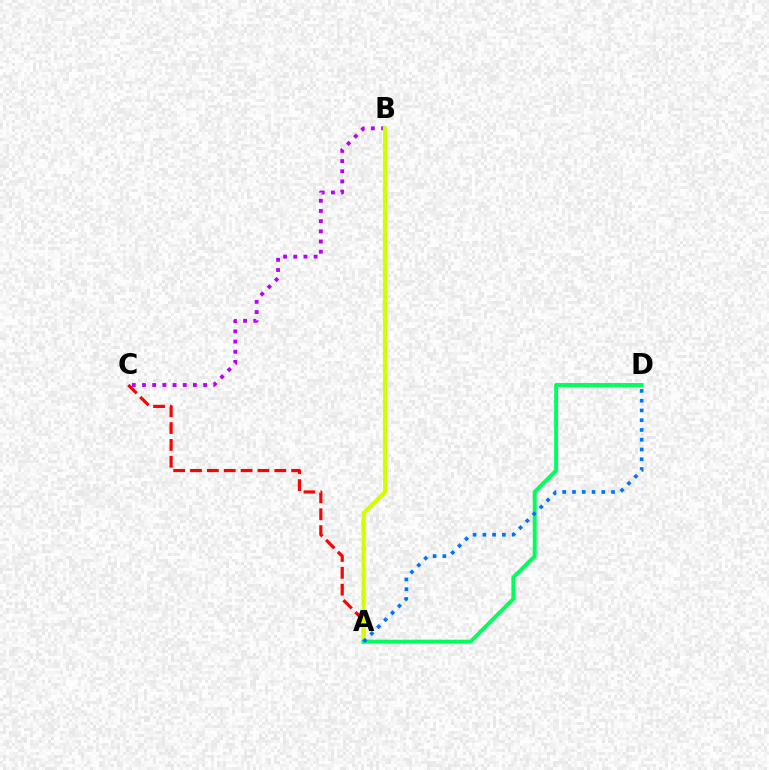{('B', 'C'): [{'color': '#b900ff', 'line_style': 'dotted', 'thickness': 2.77}], ('A', 'C'): [{'color': '#ff0000', 'line_style': 'dashed', 'thickness': 2.29}], ('A', 'B'): [{'color': '#d1ff00', 'line_style': 'solid', 'thickness': 2.96}], ('A', 'D'): [{'color': '#00ff5c', 'line_style': 'solid', 'thickness': 2.84}, {'color': '#0074ff', 'line_style': 'dotted', 'thickness': 2.65}]}